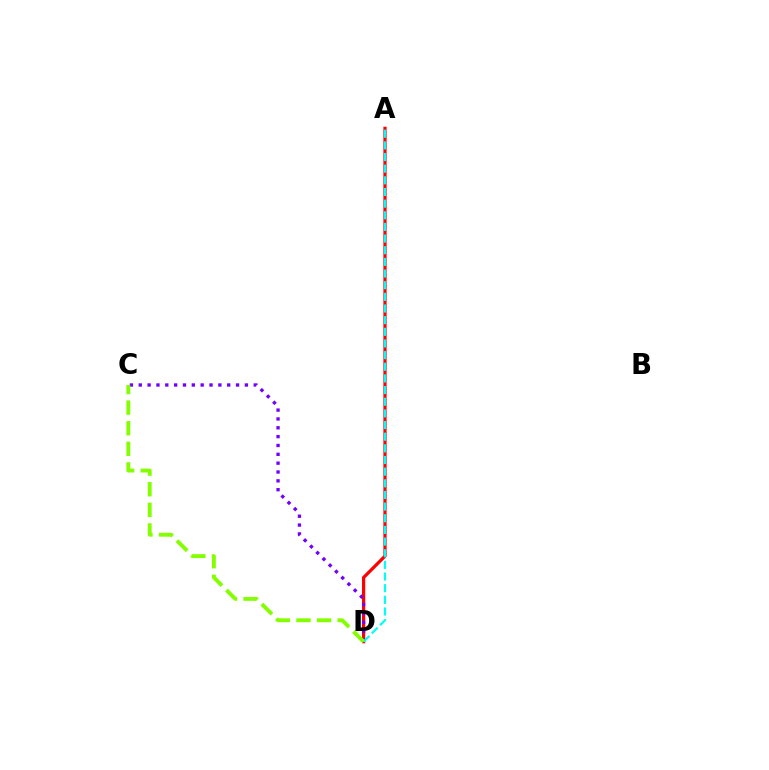{('A', 'D'): [{'color': '#ff0000', 'line_style': 'solid', 'thickness': 2.32}, {'color': '#00fff6', 'line_style': 'dashed', 'thickness': 1.58}], ('C', 'D'): [{'color': '#7200ff', 'line_style': 'dotted', 'thickness': 2.4}, {'color': '#84ff00', 'line_style': 'dashed', 'thickness': 2.8}]}